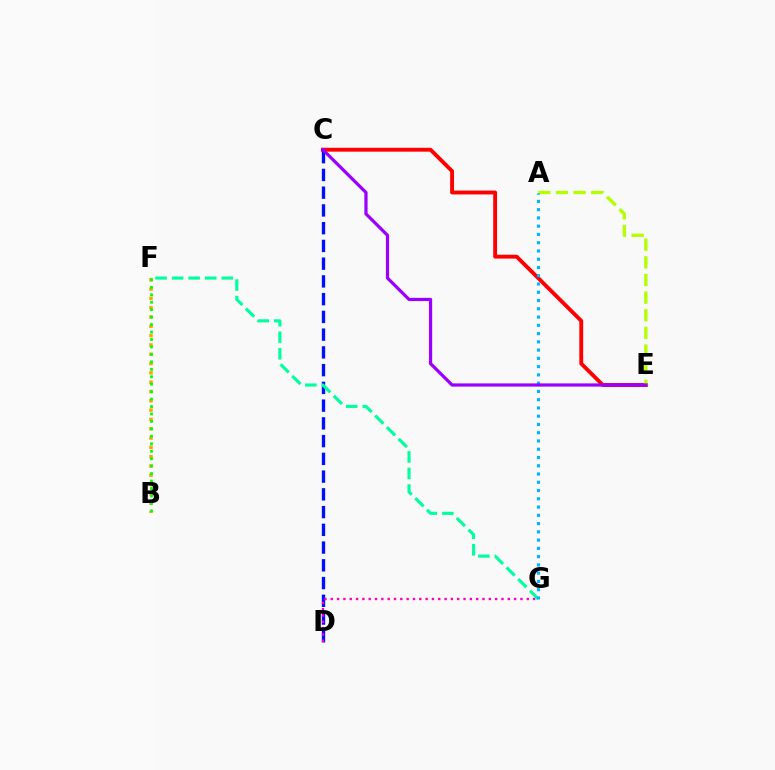{('C', 'E'): [{'color': '#ff0000', 'line_style': 'solid', 'thickness': 2.79}, {'color': '#9b00ff', 'line_style': 'solid', 'thickness': 2.32}], ('B', 'F'): [{'color': '#ffa500', 'line_style': 'dotted', 'thickness': 2.53}, {'color': '#08ff00', 'line_style': 'dotted', 'thickness': 2.02}], ('C', 'D'): [{'color': '#0010ff', 'line_style': 'dashed', 'thickness': 2.41}], ('F', 'G'): [{'color': '#00ff9d', 'line_style': 'dashed', 'thickness': 2.25}], ('A', 'E'): [{'color': '#b3ff00', 'line_style': 'dashed', 'thickness': 2.4}], ('A', 'G'): [{'color': '#00b5ff', 'line_style': 'dotted', 'thickness': 2.24}], ('D', 'G'): [{'color': '#ff00bd', 'line_style': 'dotted', 'thickness': 1.72}]}